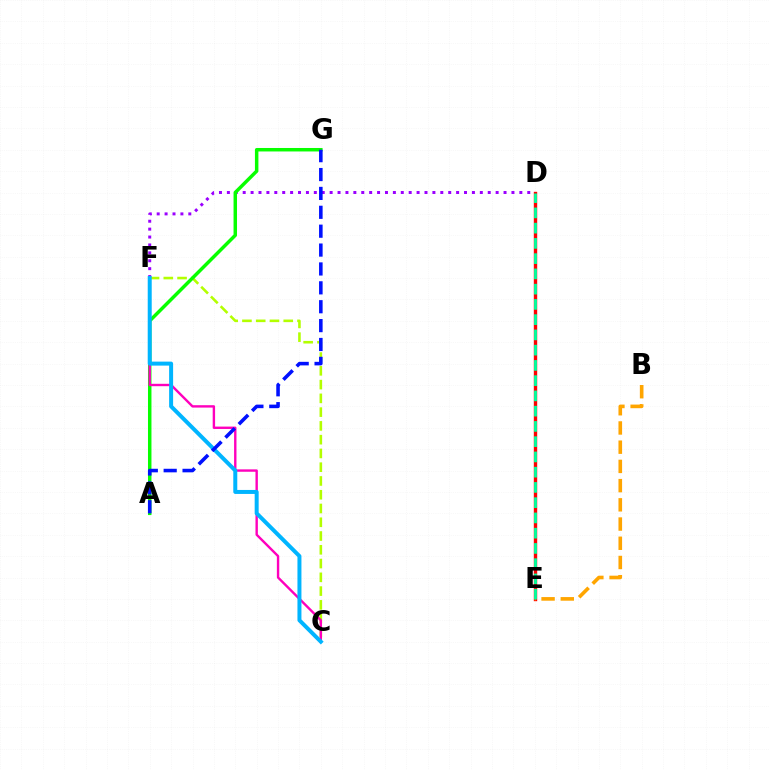{('D', 'F'): [{'color': '#9b00ff', 'line_style': 'dotted', 'thickness': 2.15}], ('C', 'F'): [{'color': '#b3ff00', 'line_style': 'dashed', 'thickness': 1.87}, {'color': '#ff00bd', 'line_style': 'solid', 'thickness': 1.72}, {'color': '#00b5ff', 'line_style': 'solid', 'thickness': 2.87}], ('D', 'E'): [{'color': '#ff0000', 'line_style': 'solid', 'thickness': 2.44}, {'color': '#00ff9d', 'line_style': 'dashed', 'thickness': 2.07}], ('A', 'G'): [{'color': '#08ff00', 'line_style': 'solid', 'thickness': 2.5}, {'color': '#0010ff', 'line_style': 'dashed', 'thickness': 2.57}], ('B', 'E'): [{'color': '#ffa500', 'line_style': 'dashed', 'thickness': 2.61}]}